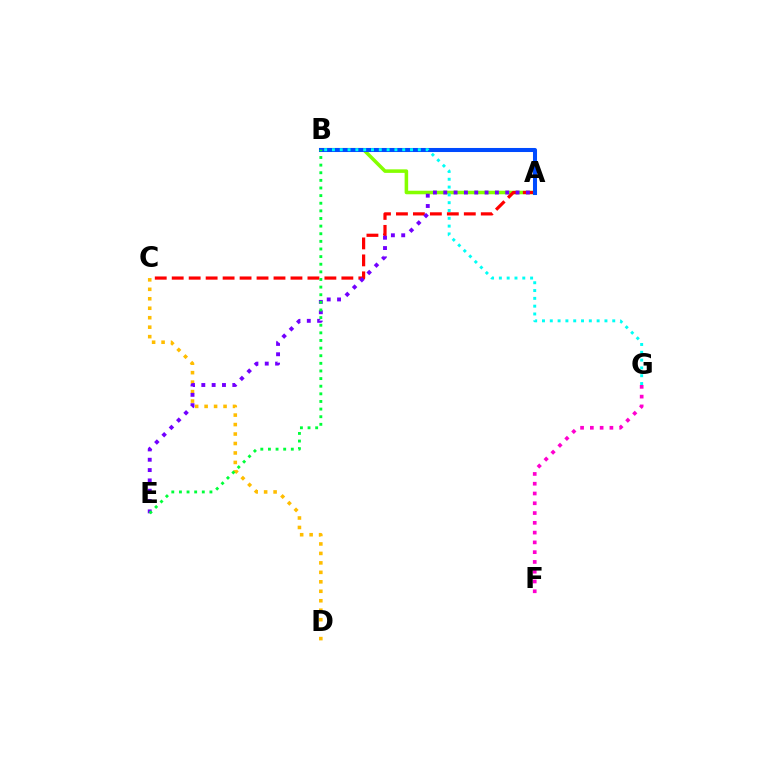{('A', 'B'): [{'color': '#84ff00', 'line_style': 'solid', 'thickness': 2.55}, {'color': '#004bff', 'line_style': 'solid', 'thickness': 2.92}], ('A', 'C'): [{'color': '#ff0000', 'line_style': 'dashed', 'thickness': 2.3}], ('B', 'G'): [{'color': '#00fff6', 'line_style': 'dotted', 'thickness': 2.12}], ('F', 'G'): [{'color': '#ff00cf', 'line_style': 'dotted', 'thickness': 2.66}], ('C', 'D'): [{'color': '#ffbd00', 'line_style': 'dotted', 'thickness': 2.57}], ('A', 'E'): [{'color': '#7200ff', 'line_style': 'dotted', 'thickness': 2.81}], ('B', 'E'): [{'color': '#00ff39', 'line_style': 'dotted', 'thickness': 2.07}]}